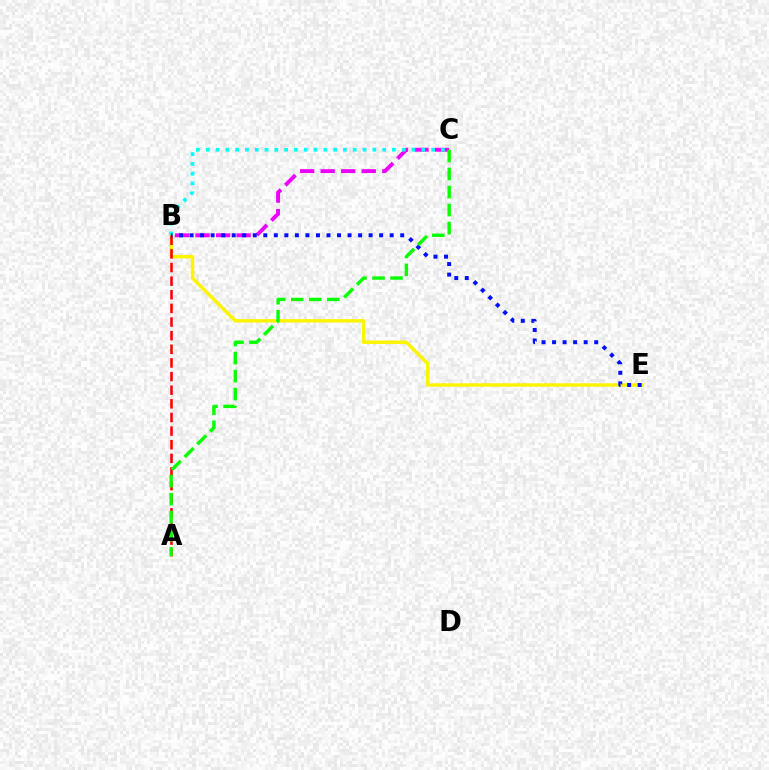{('B', 'E'): [{'color': '#fcf500', 'line_style': 'solid', 'thickness': 2.47}, {'color': '#0010ff', 'line_style': 'dotted', 'thickness': 2.86}], ('B', 'C'): [{'color': '#ee00ff', 'line_style': 'dashed', 'thickness': 2.79}, {'color': '#00fff6', 'line_style': 'dotted', 'thickness': 2.66}], ('A', 'B'): [{'color': '#ff0000', 'line_style': 'dashed', 'thickness': 1.85}], ('A', 'C'): [{'color': '#08ff00', 'line_style': 'dashed', 'thickness': 2.45}]}